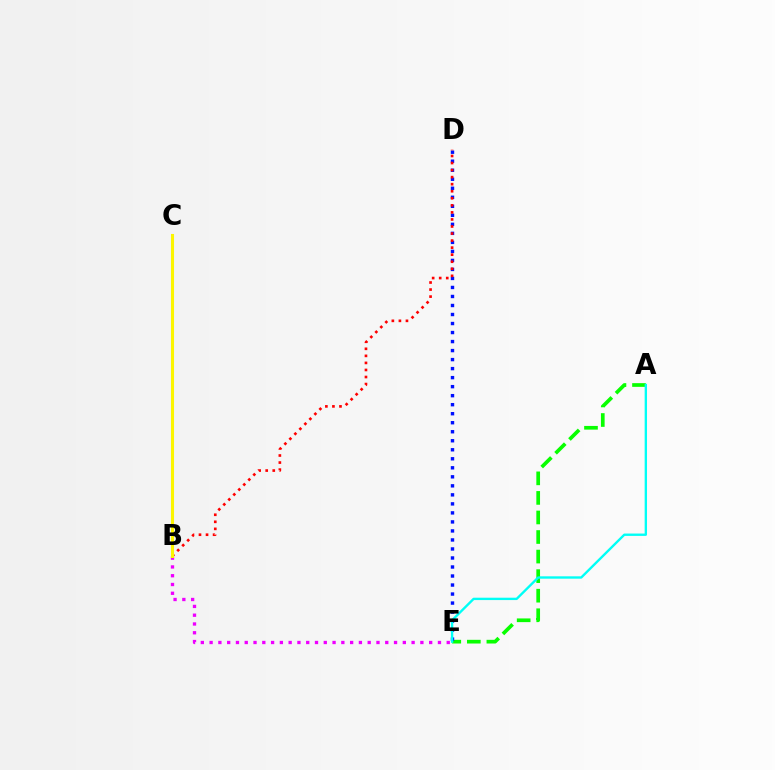{('B', 'E'): [{'color': '#ee00ff', 'line_style': 'dotted', 'thickness': 2.39}], ('A', 'E'): [{'color': '#08ff00', 'line_style': 'dashed', 'thickness': 2.66}, {'color': '#00fff6', 'line_style': 'solid', 'thickness': 1.7}], ('D', 'E'): [{'color': '#0010ff', 'line_style': 'dotted', 'thickness': 2.45}], ('B', 'D'): [{'color': '#ff0000', 'line_style': 'dotted', 'thickness': 1.92}], ('B', 'C'): [{'color': '#fcf500', 'line_style': 'solid', 'thickness': 2.22}]}